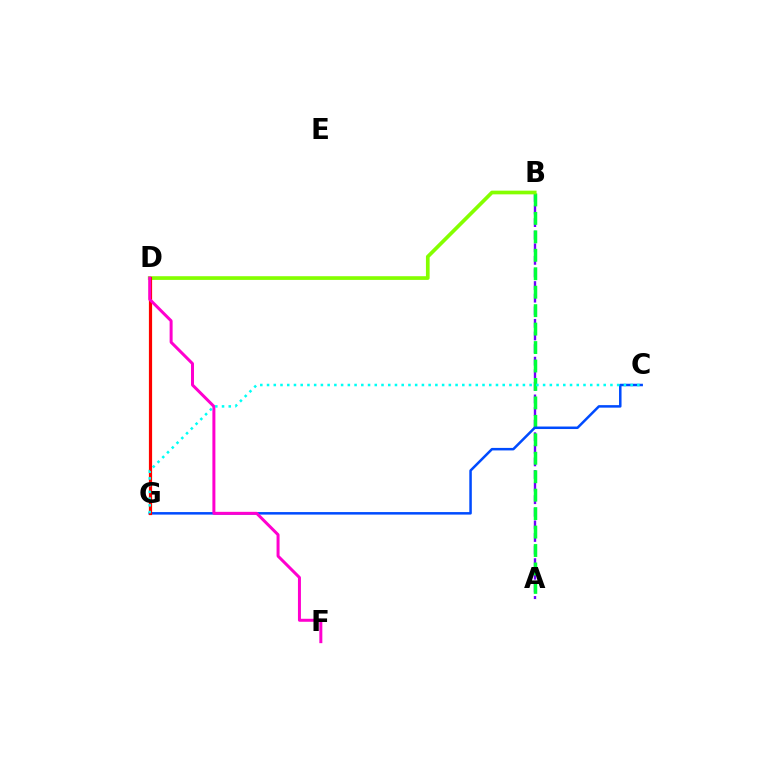{('A', 'B'): [{'color': '#7200ff', 'line_style': 'dashed', 'thickness': 1.71}, {'color': '#00ff39', 'line_style': 'dashed', 'thickness': 2.51}], ('D', 'G'): [{'color': '#ffbd00', 'line_style': 'solid', 'thickness': 2.28}, {'color': '#ff0000', 'line_style': 'solid', 'thickness': 2.24}], ('B', 'D'): [{'color': '#84ff00', 'line_style': 'solid', 'thickness': 2.66}], ('C', 'G'): [{'color': '#004bff', 'line_style': 'solid', 'thickness': 1.81}, {'color': '#00fff6', 'line_style': 'dotted', 'thickness': 1.83}], ('D', 'F'): [{'color': '#ff00cf', 'line_style': 'solid', 'thickness': 2.16}]}